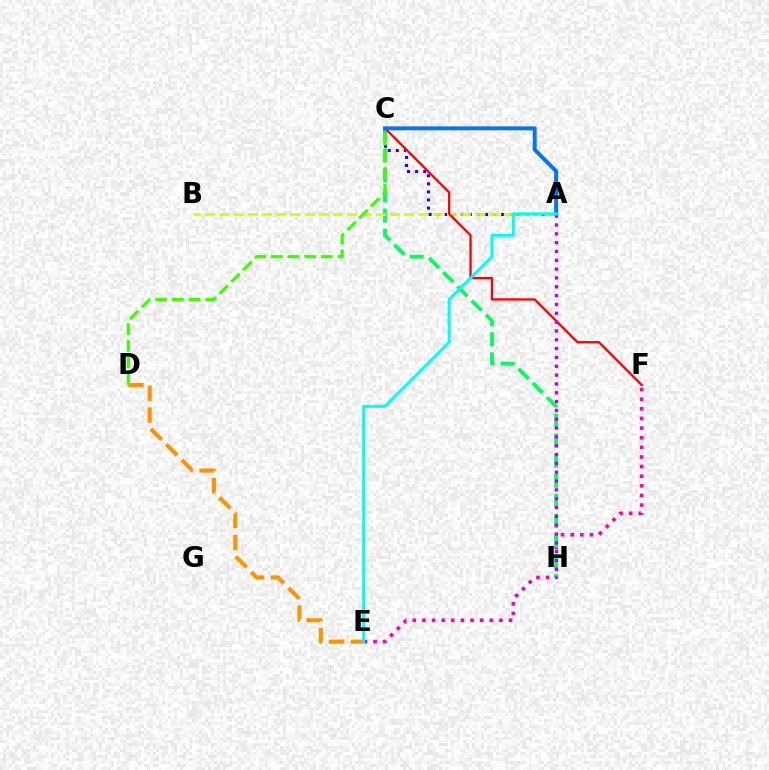{('A', 'C'): [{'color': '#2500ff', 'line_style': 'dotted', 'thickness': 2.19}, {'color': '#0074ff', 'line_style': 'solid', 'thickness': 2.83}], ('D', 'E'): [{'color': '#ff9400', 'line_style': 'dashed', 'thickness': 2.98}], ('E', 'F'): [{'color': '#ff00ac', 'line_style': 'dotted', 'thickness': 2.61}], ('C', 'H'): [{'color': '#00ff5c', 'line_style': 'dashed', 'thickness': 2.73}], ('A', 'B'): [{'color': '#d1ff00', 'line_style': 'dashed', 'thickness': 1.93}], ('C', 'F'): [{'color': '#ff0000', 'line_style': 'solid', 'thickness': 1.65}], ('A', 'H'): [{'color': '#b900ff', 'line_style': 'dotted', 'thickness': 2.4}], ('C', 'D'): [{'color': '#3dff00', 'line_style': 'dashed', 'thickness': 2.27}], ('A', 'E'): [{'color': '#00fff6', 'line_style': 'solid', 'thickness': 2.17}]}